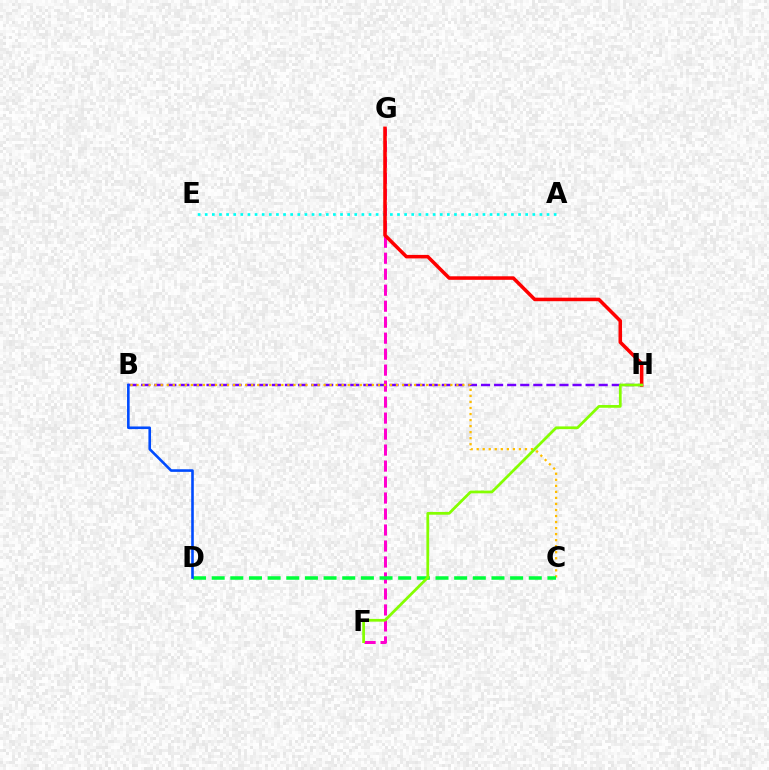{('A', 'E'): [{'color': '#00fff6', 'line_style': 'dotted', 'thickness': 1.93}], ('B', 'H'): [{'color': '#7200ff', 'line_style': 'dashed', 'thickness': 1.78}], ('F', 'G'): [{'color': '#ff00cf', 'line_style': 'dashed', 'thickness': 2.17}], ('B', 'C'): [{'color': '#ffbd00', 'line_style': 'dotted', 'thickness': 1.64}], ('G', 'H'): [{'color': '#ff0000', 'line_style': 'solid', 'thickness': 2.55}], ('C', 'D'): [{'color': '#00ff39', 'line_style': 'dashed', 'thickness': 2.53}], ('B', 'D'): [{'color': '#004bff', 'line_style': 'solid', 'thickness': 1.88}], ('F', 'H'): [{'color': '#84ff00', 'line_style': 'solid', 'thickness': 1.97}]}